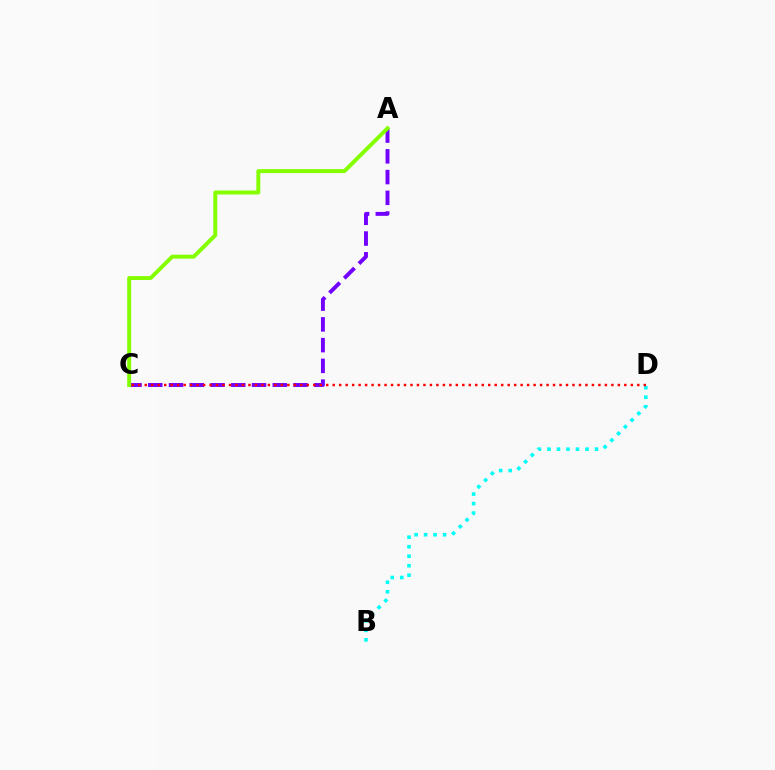{('A', 'C'): [{'color': '#7200ff', 'line_style': 'dashed', 'thickness': 2.82}, {'color': '#84ff00', 'line_style': 'solid', 'thickness': 2.84}], ('B', 'D'): [{'color': '#00fff6', 'line_style': 'dotted', 'thickness': 2.58}], ('C', 'D'): [{'color': '#ff0000', 'line_style': 'dotted', 'thickness': 1.76}]}